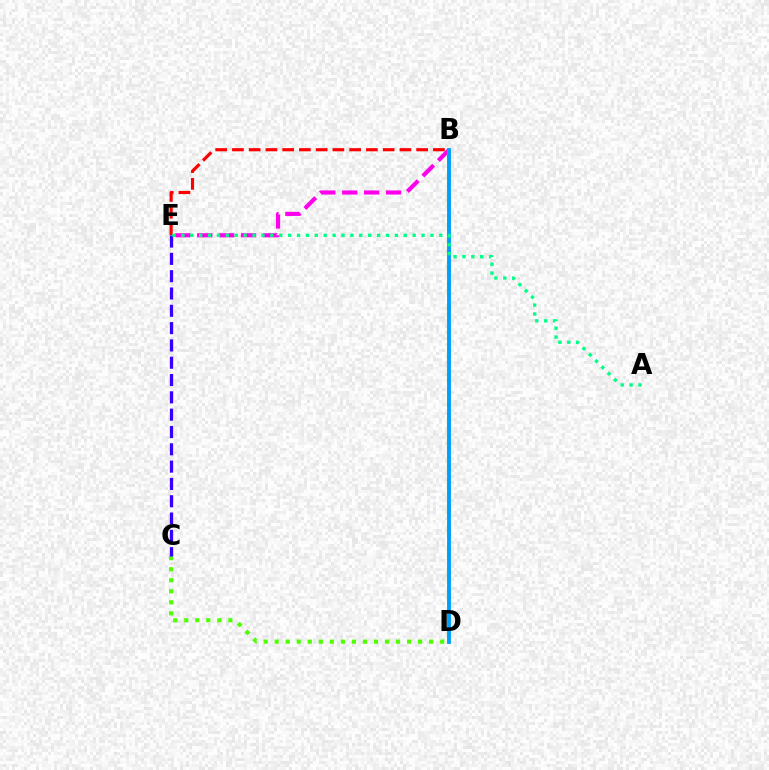{('B', 'E'): [{'color': '#ff0000', 'line_style': 'dashed', 'thickness': 2.28}, {'color': '#ff00ed', 'line_style': 'dashed', 'thickness': 2.98}], ('B', 'D'): [{'color': '#ffd500', 'line_style': 'dashed', 'thickness': 2.98}, {'color': '#009eff', 'line_style': 'solid', 'thickness': 2.78}], ('C', 'D'): [{'color': '#4fff00', 'line_style': 'dotted', 'thickness': 3.0}], ('C', 'E'): [{'color': '#3700ff', 'line_style': 'dashed', 'thickness': 2.35}], ('A', 'E'): [{'color': '#00ff86', 'line_style': 'dotted', 'thickness': 2.42}]}